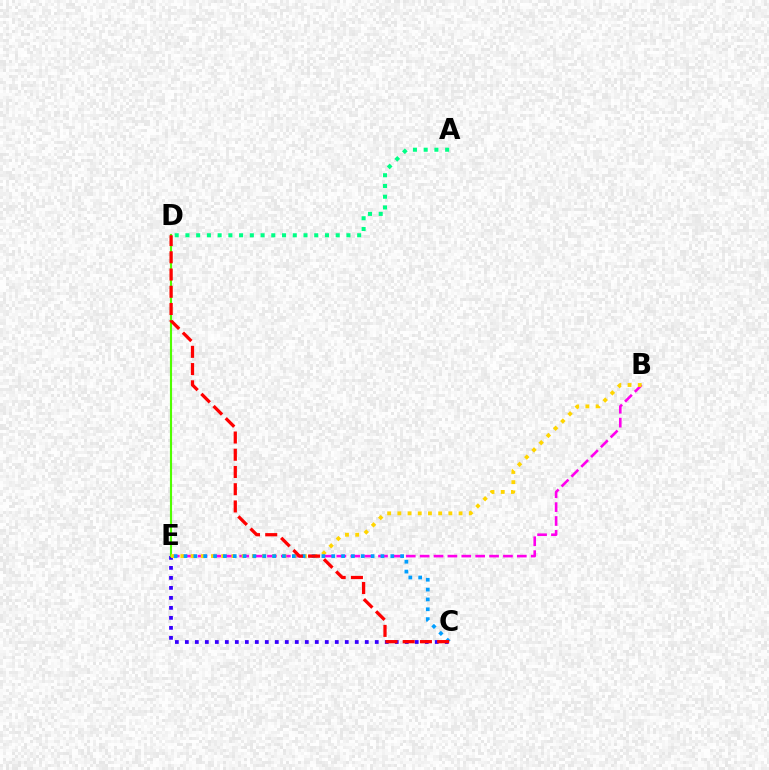{('B', 'E'): [{'color': '#ff00ed', 'line_style': 'dashed', 'thickness': 1.89}, {'color': '#ffd500', 'line_style': 'dotted', 'thickness': 2.77}], ('C', 'E'): [{'color': '#3700ff', 'line_style': 'dotted', 'thickness': 2.72}, {'color': '#009eff', 'line_style': 'dotted', 'thickness': 2.68}], ('D', 'E'): [{'color': '#4fff00', 'line_style': 'solid', 'thickness': 1.54}], ('A', 'D'): [{'color': '#00ff86', 'line_style': 'dotted', 'thickness': 2.92}], ('C', 'D'): [{'color': '#ff0000', 'line_style': 'dashed', 'thickness': 2.34}]}